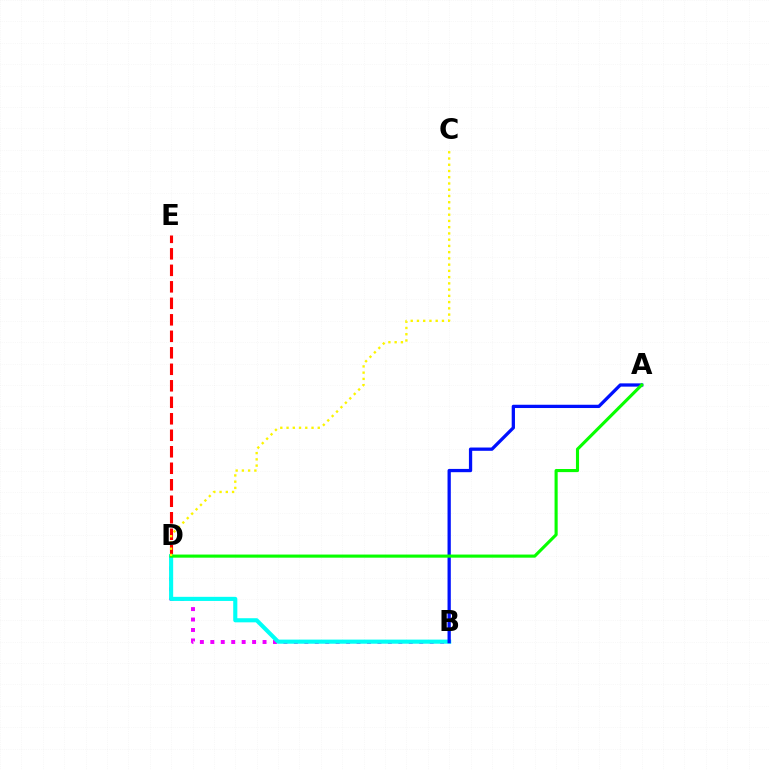{('D', 'E'): [{'color': '#ff0000', 'line_style': 'dashed', 'thickness': 2.24}], ('B', 'D'): [{'color': '#ee00ff', 'line_style': 'dotted', 'thickness': 2.84}, {'color': '#00fff6', 'line_style': 'solid', 'thickness': 2.96}], ('A', 'B'): [{'color': '#0010ff', 'line_style': 'solid', 'thickness': 2.36}], ('A', 'D'): [{'color': '#08ff00', 'line_style': 'solid', 'thickness': 2.24}], ('C', 'D'): [{'color': '#fcf500', 'line_style': 'dotted', 'thickness': 1.7}]}